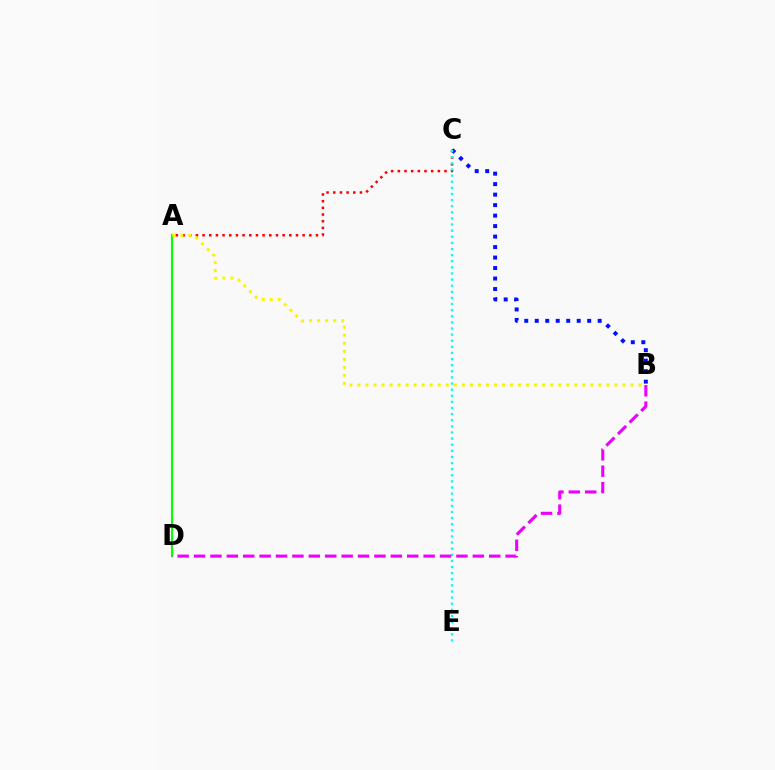{('A', 'C'): [{'color': '#ff0000', 'line_style': 'dotted', 'thickness': 1.81}], ('B', 'C'): [{'color': '#0010ff', 'line_style': 'dotted', 'thickness': 2.85}], ('C', 'E'): [{'color': '#00fff6', 'line_style': 'dotted', 'thickness': 1.66}], ('A', 'D'): [{'color': '#08ff00', 'line_style': 'solid', 'thickness': 1.55}], ('A', 'B'): [{'color': '#fcf500', 'line_style': 'dotted', 'thickness': 2.18}], ('B', 'D'): [{'color': '#ee00ff', 'line_style': 'dashed', 'thickness': 2.23}]}